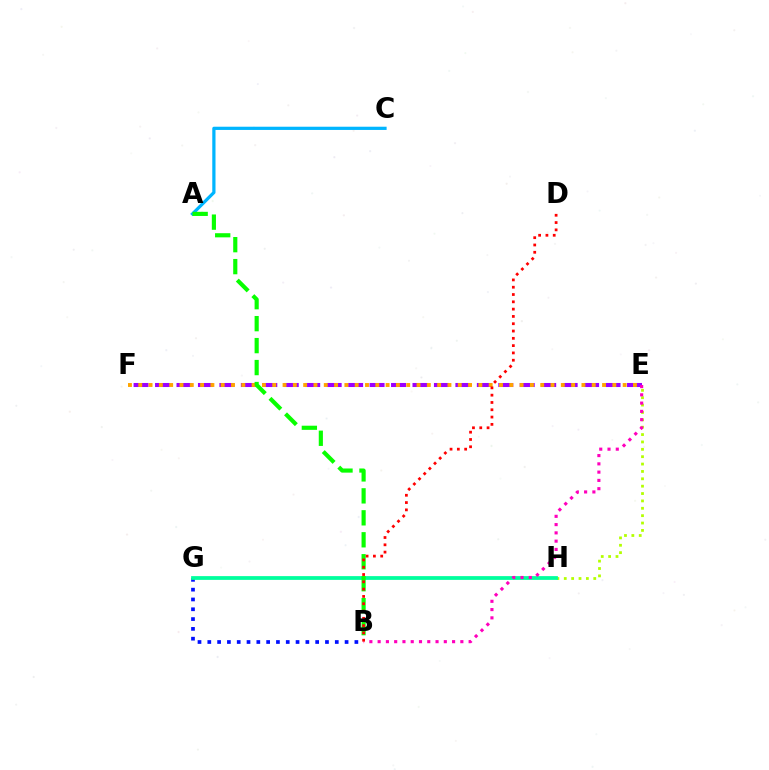{('E', 'H'): [{'color': '#b3ff00', 'line_style': 'dotted', 'thickness': 2.0}], ('B', 'G'): [{'color': '#0010ff', 'line_style': 'dotted', 'thickness': 2.66}], ('G', 'H'): [{'color': '#00ff9d', 'line_style': 'solid', 'thickness': 2.71}], ('E', 'F'): [{'color': '#9b00ff', 'line_style': 'dashed', 'thickness': 2.91}, {'color': '#ffa500', 'line_style': 'dotted', 'thickness': 2.8}], ('A', 'C'): [{'color': '#00b5ff', 'line_style': 'solid', 'thickness': 2.32}], ('B', 'E'): [{'color': '#ff00bd', 'line_style': 'dotted', 'thickness': 2.25}], ('A', 'B'): [{'color': '#08ff00', 'line_style': 'dashed', 'thickness': 2.98}], ('B', 'D'): [{'color': '#ff0000', 'line_style': 'dotted', 'thickness': 1.98}]}